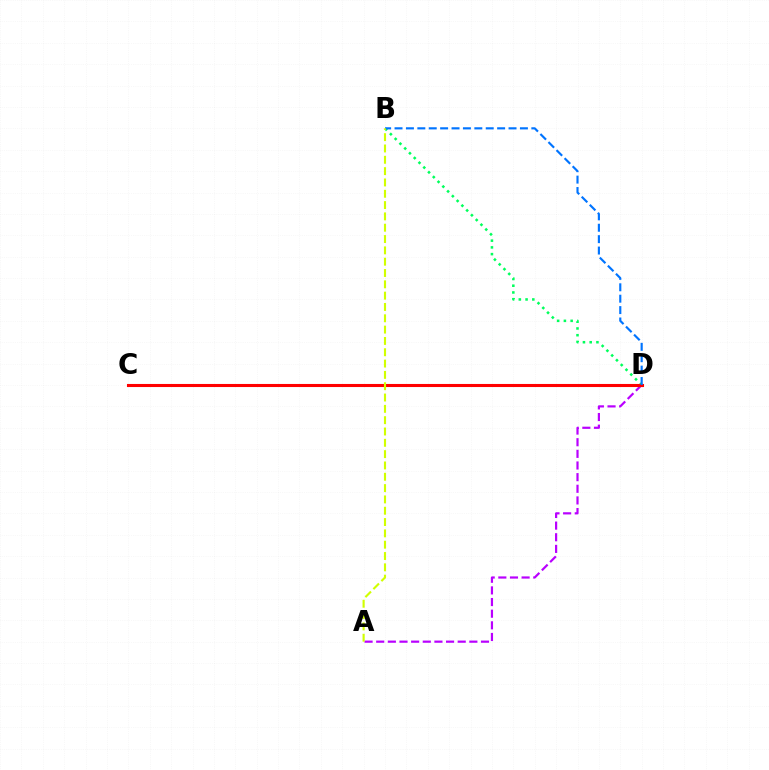{('A', 'D'): [{'color': '#b900ff', 'line_style': 'dashed', 'thickness': 1.58}], ('B', 'D'): [{'color': '#00ff5c', 'line_style': 'dotted', 'thickness': 1.83}, {'color': '#0074ff', 'line_style': 'dashed', 'thickness': 1.55}], ('C', 'D'): [{'color': '#ff0000', 'line_style': 'solid', 'thickness': 2.21}], ('A', 'B'): [{'color': '#d1ff00', 'line_style': 'dashed', 'thickness': 1.54}]}